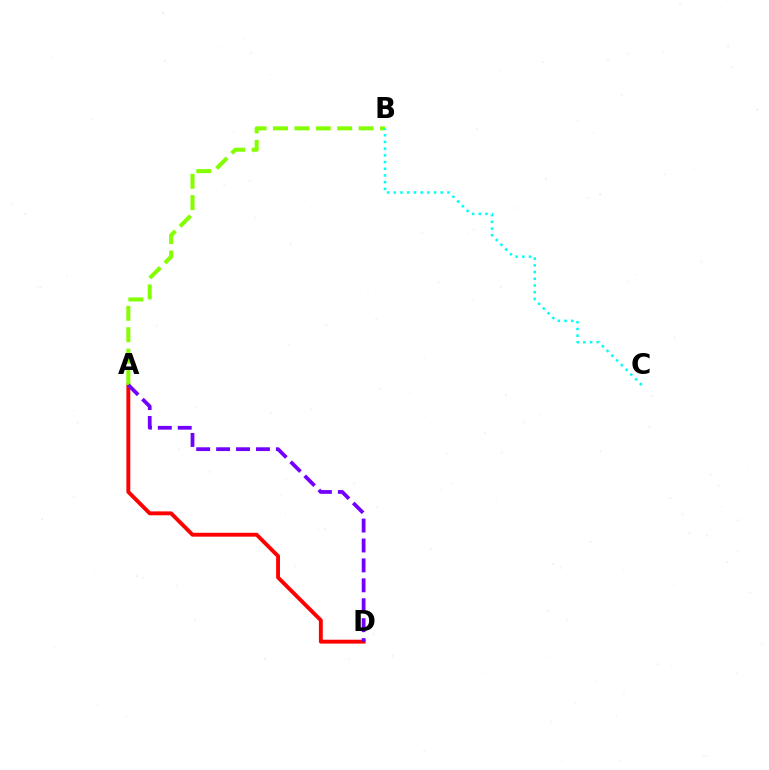{('A', 'D'): [{'color': '#ff0000', 'line_style': 'solid', 'thickness': 2.8}, {'color': '#7200ff', 'line_style': 'dashed', 'thickness': 2.71}], ('A', 'B'): [{'color': '#84ff00', 'line_style': 'dashed', 'thickness': 2.91}], ('B', 'C'): [{'color': '#00fff6', 'line_style': 'dotted', 'thickness': 1.82}]}